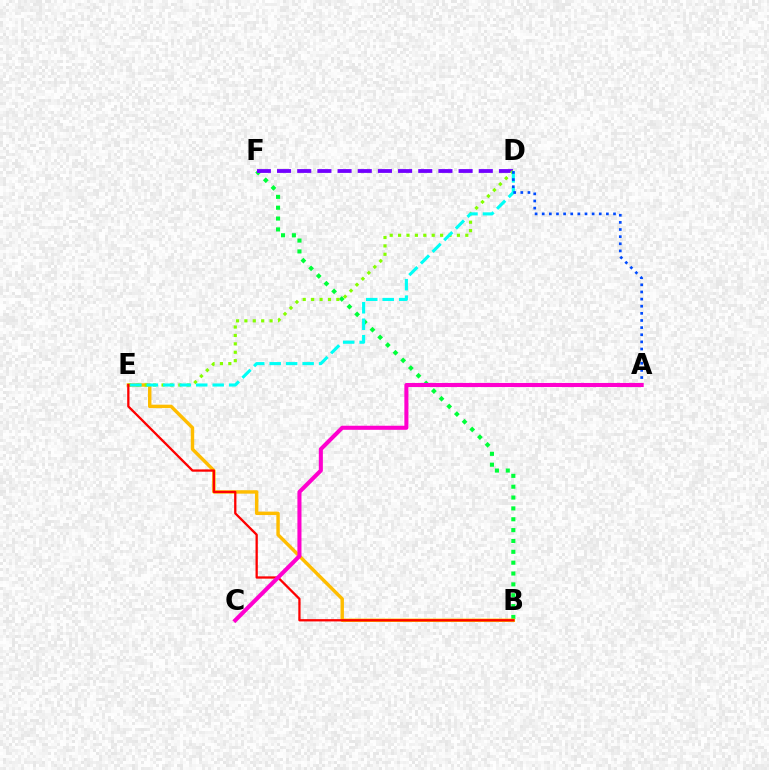{('B', 'F'): [{'color': '#00ff39', 'line_style': 'dotted', 'thickness': 2.95}], ('B', 'E'): [{'color': '#ffbd00', 'line_style': 'solid', 'thickness': 2.46}, {'color': '#ff0000', 'line_style': 'solid', 'thickness': 1.65}], ('D', 'F'): [{'color': '#7200ff', 'line_style': 'dashed', 'thickness': 2.74}], ('D', 'E'): [{'color': '#84ff00', 'line_style': 'dotted', 'thickness': 2.28}, {'color': '#00fff6', 'line_style': 'dashed', 'thickness': 2.24}], ('A', 'D'): [{'color': '#004bff', 'line_style': 'dotted', 'thickness': 1.94}], ('A', 'C'): [{'color': '#ff00cf', 'line_style': 'solid', 'thickness': 2.93}]}